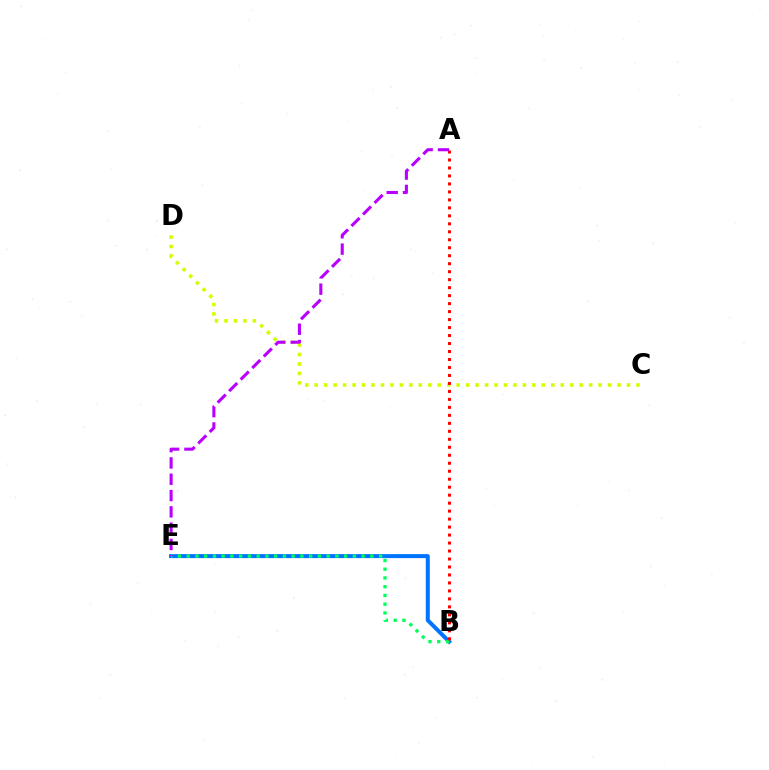{('C', 'D'): [{'color': '#d1ff00', 'line_style': 'dotted', 'thickness': 2.57}], ('B', 'E'): [{'color': '#0074ff', 'line_style': 'solid', 'thickness': 2.87}, {'color': '#00ff5c', 'line_style': 'dotted', 'thickness': 2.38}], ('A', 'B'): [{'color': '#ff0000', 'line_style': 'dotted', 'thickness': 2.17}], ('A', 'E'): [{'color': '#b900ff', 'line_style': 'dashed', 'thickness': 2.21}]}